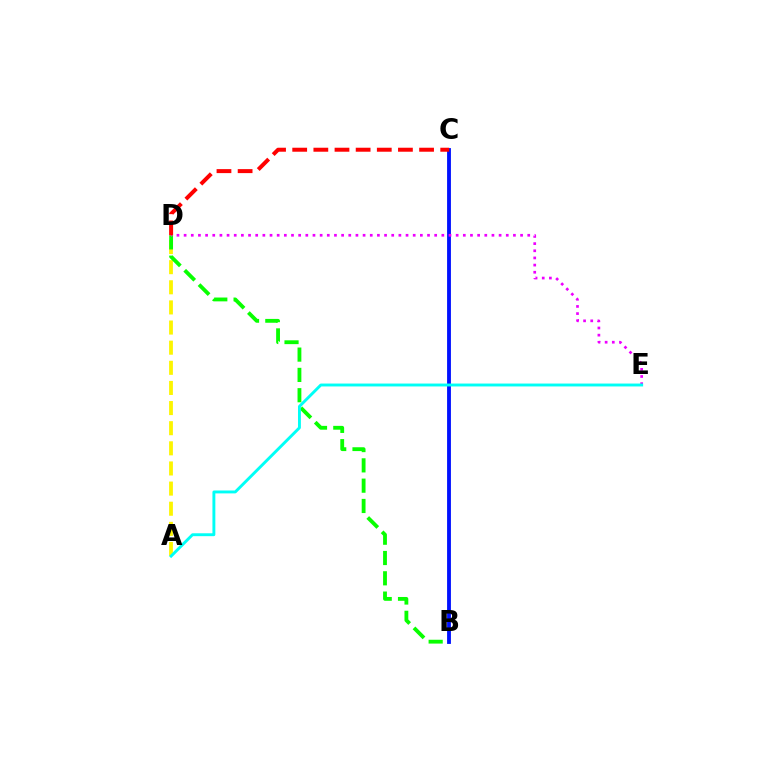{('A', 'D'): [{'color': '#fcf500', 'line_style': 'dashed', 'thickness': 2.73}], ('B', 'D'): [{'color': '#08ff00', 'line_style': 'dashed', 'thickness': 2.76}], ('B', 'C'): [{'color': '#0010ff', 'line_style': 'solid', 'thickness': 2.76}], ('D', 'E'): [{'color': '#ee00ff', 'line_style': 'dotted', 'thickness': 1.95}], ('A', 'E'): [{'color': '#00fff6', 'line_style': 'solid', 'thickness': 2.09}], ('C', 'D'): [{'color': '#ff0000', 'line_style': 'dashed', 'thickness': 2.87}]}